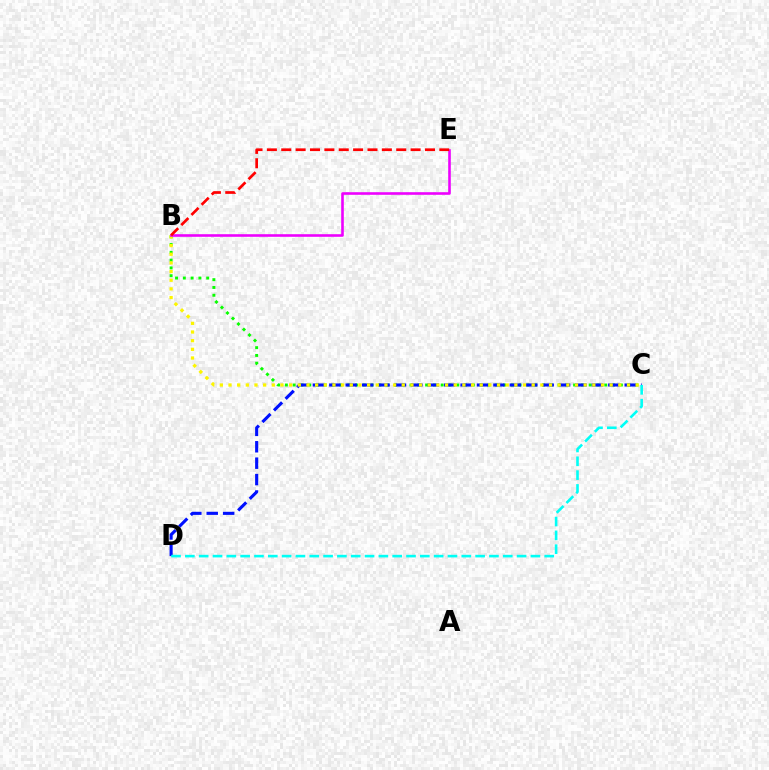{('B', 'C'): [{'color': '#08ff00', 'line_style': 'dotted', 'thickness': 2.12}, {'color': '#fcf500', 'line_style': 'dotted', 'thickness': 2.35}], ('C', 'D'): [{'color': '#0010ff', 'line_style': 'dashed', 'thickness': 2.23}, {'color': '#00fff6', 'line_style': 'dashed', 'thickness': 1.88}], ('B', 'E'): [{'color': '#ee00ff', 'line_style': 'solid', 'thickness': 1.88}, {'color': '#ff0000', 'line_style': 'dashed', 'thickness': 1.95}]}